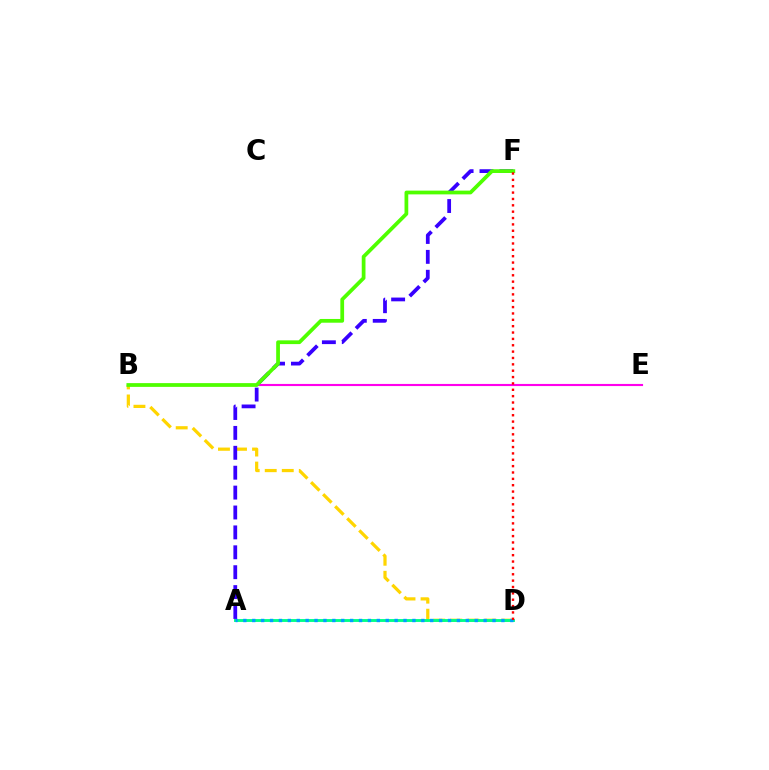{('B', 'D'): [{'color': '#ffd500', 'line_style': 'dashed', 'thickness': 2.31}], ('A', 'D'): [{'color': '#00ff86', 'line_style': 'solid', 'thickness': 2.08}, {'color': '#009eff', 'line_style': 'dotted', 'thickness': 2.42}], ('A', 'F'): [{'color': '#3700ff', 'line_style': 'dashed', 'thickness': 2.7}], ('B', 'E'): [{'color': '#ff00ed', 'line_style': 'solid', 'thickness': 1.53}], ('B', 'F'): [{'color': '#4fff00', 'line_style': 'solid', 'thickness': 2.7}], ('D', 'F'): [{'color': '#ff0000', 'line_style': 'dotted', 'thickness': 1.73}]}